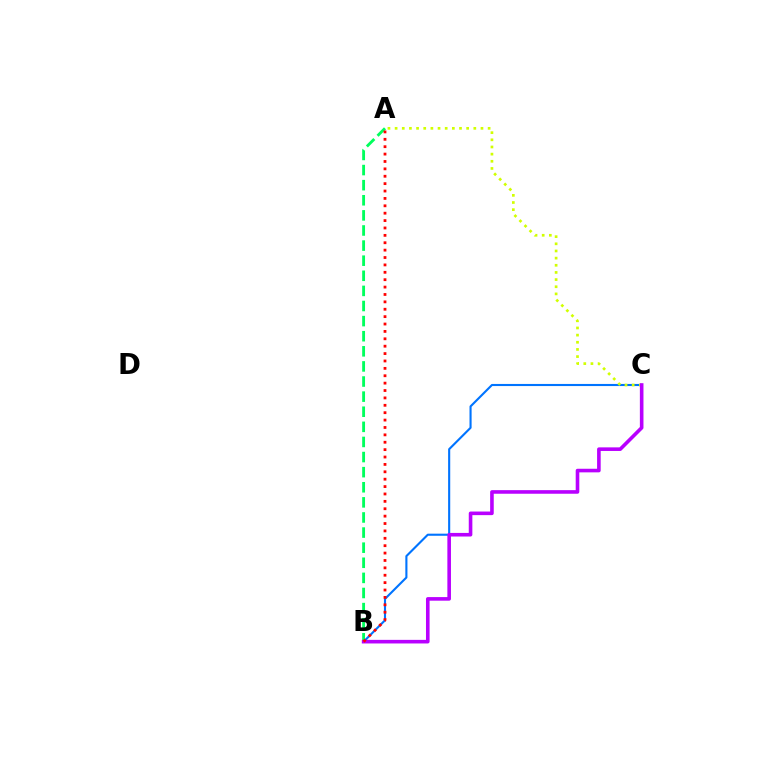{('B', 'C'): [{'color': '#0074ff', 'line_style': 'solid', 'thickness': 1.52}, {'color': '#b900ff', 'line_style': 'solid', 'thickness': 2.59}], ('A', 'C'): [{'color': '#d1ff00', 'line_style': 'dotted', 'thickness': 1.94}], ('A', 'B'): [{'color': '#00ff5c', 'line_style': 'dashed', 'thickness': 2.05}, {'color': '#ff0000', 'line_style': 'dotted', 'thickness': 2.01}]}